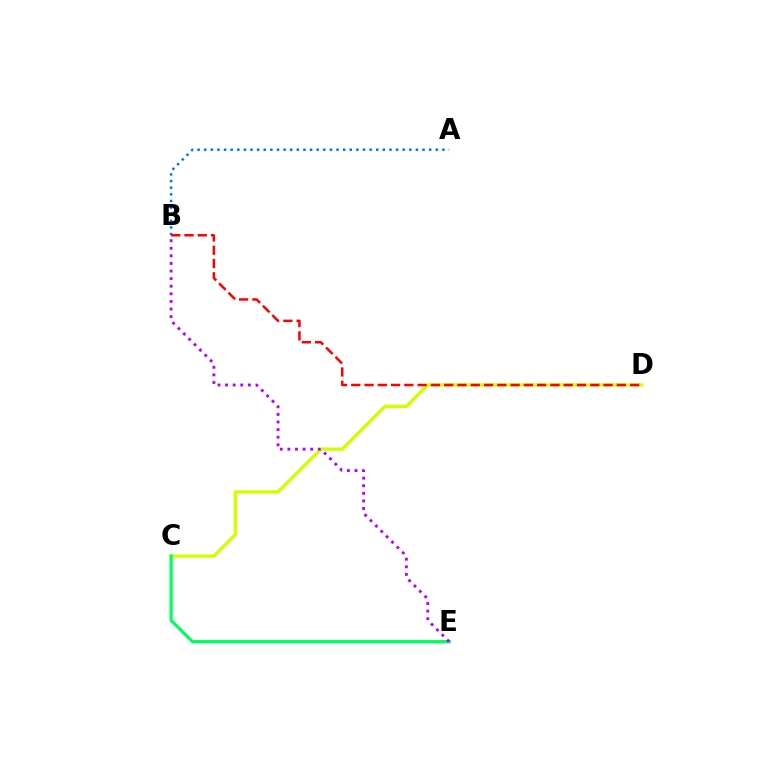{('A', 'B'): [{'color': '#0074ff', 'line_style': 'dotted', 'thickness': 1.8}], ('C', 'D'): [{'color': '#d1ff00', 'line_style': 'solid', 'thickness': 2.42}], ('B', 'D'): [{'color': '#ff0000', 'line_style': 'dashed', 'thickness': 1.8}], ('C', 'E'): [{'color': '#00ff5c', 'line_style': 'solid', 'thickness': 2.31}], ('B', 'E'): [{'color': '#b900ff', 'line_style': 'dotted', 'thickness': 2.06}]}